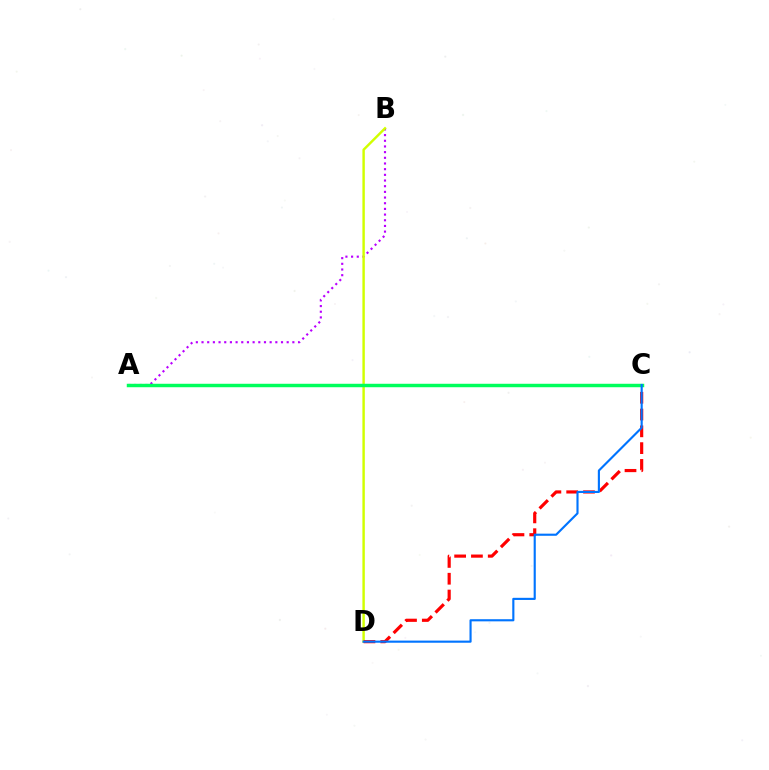{('A', 'B'): [{'color': '#b900ff', 'line_style': 'dotted', 'thickness': 1.54}], ('B', 'D'): [{'color': '#d1ff00', 'line_style': 'solid', 'thickness': 1.75}], ('C', 'D'): [{'color': '#ff0000', 'line_style': 'dashed', 'thickness': 2.28}, {'color': '#0074ff', 'line_style': 'solid', 'thickness': 1.54}], ('A', 'C'): [{'color': '#00ff5c', 'line_style': 'solid', 'thickness': 2.49}]}